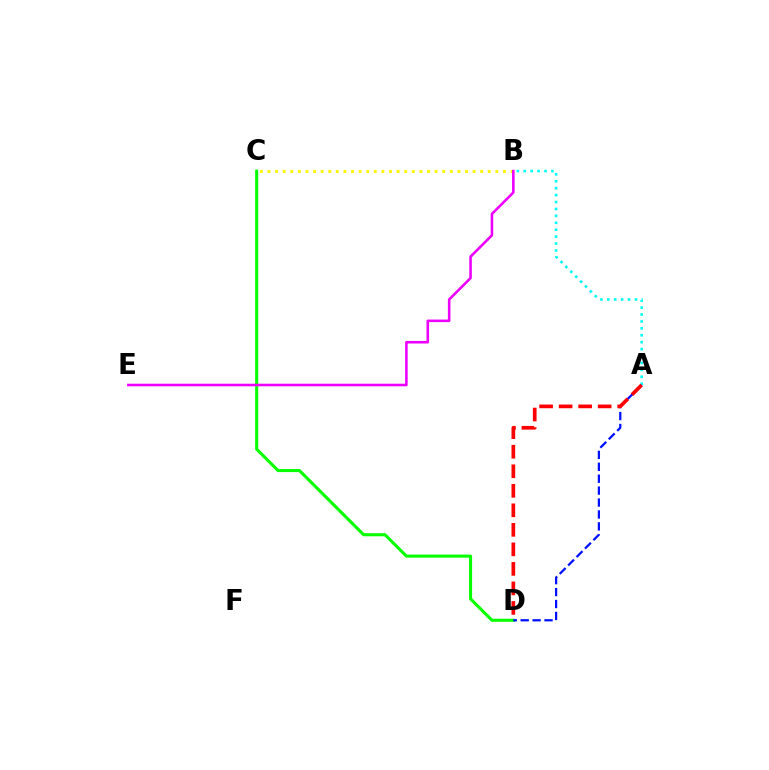{('C', 'D'): [{'color': '#08ff00', 'line_style': 'solid', 'thickness': 2.21}], ('A', 'B'): [{'color': '#00fff6', 'line_style': 'dotted', 'thickness': 1.88}], ('A', 'D'): [{'color': '#0010ff', 'line_style': 'dashed', 'thickness': 1.62}, {'color': '#ff0000', 'line_style': 'dashed', 'thickness': 2.65}], ('B', 'C'): [{'color': '#fcf500', 'line_style': 'dotted', 'thickness': 2.06}], ('B', 'E'): [{'color': '#ee00ff', 'line_style': 'solid', 'thickness': 1.85}]}